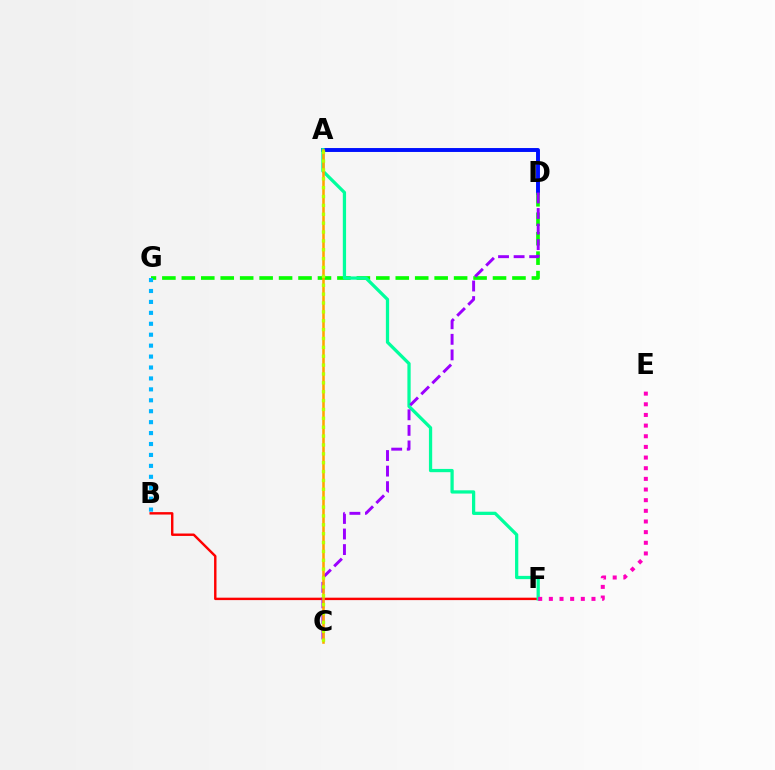{('B', 'F'): [{'color': '#ff0000', 'line_style': 'solid', 'thickness': 1.74}], ('A', 'D'): [{'color': '#0010ff', 'line_style': 'solid', 'thickness': 2.82}], ('D', 'G'): [{'color': '#08ff00', 'line_style': 'dashed', 'thickness': 2.64}], ('A', 'F'): [{'color': '#00ff9d', 'line_style': 'solid', 'thickness': 2.34}], ('E', 'F'): [{'color': '#ff00bd', 'line_style': 'dotted', 'thickness': 2.89}], ('B', 'G'): [{'color': '#00b5ff', 'line_style': 'dotted', 'thickness': 2.97}], ('C', 'D'): [{'color': '#9b00ff', 'line_style': 'dashed', 'thickness': 2.11}], ('A', 'C'): [{'color': '#ffa500', 'line_style': 'solid', 'thickness': 1.85}, {'color': '#b3ff00', 'line_style': 'dotted', 'thickness': 2.41}]}